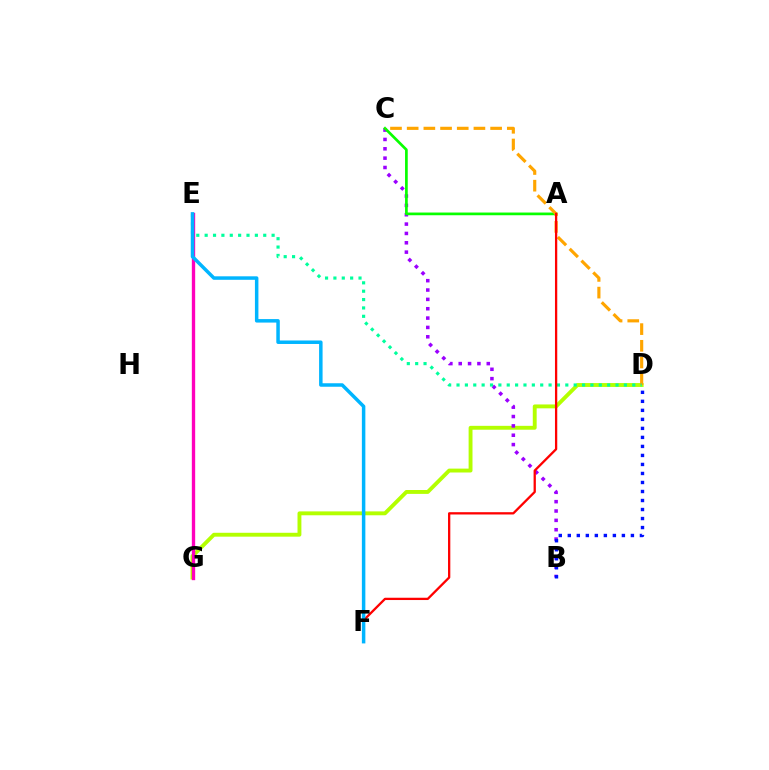{('D', 'G'): [{'color': '#b3ff00', 'line_style': 'solid', 'thickness': 2.79}], ('B', 'C'): [{'color': '#9b00ff', 'line_style': 'dotted', 'thickness': 2.54}], ('A', 'C'): [{'color': '#08ff00', 'line_style': 'solid', 'thickness': 1.94}], ('C', 'D'): [{'color': '#ffa500', 'line_style': 'dashed', 'thickness': 2.27}], ('D', 'E'): [{'color': '#00ff9d', 'line_style': 'dotted', 'thickness': 2.27}], ('A', 'F'): [{'color': '#ff0000', 'line_style': 'solid', 'thickness': 1.65}], ('B', 'D'): [{'color': '#0010ff', 'line_style': 'dotted', 'thickness': 2.45}], ('E', 'G'): [{'color': '#ff00bd', 'line_style': 'solid', 'thickness': 2.41}], ('E', 'F'): [{'color': '#00b5ff', 'line_style': 'solid', 'thickness': 2.51}]}